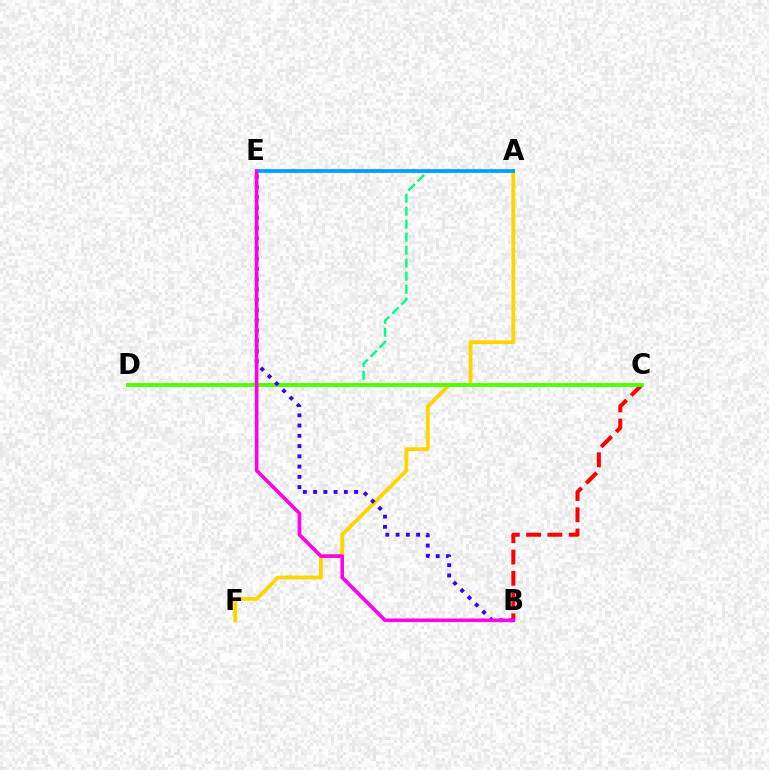{('B', 'C'): [{'color': '#ff0000', 'line_style': 'dashed', 'thickness': 2.89}], ('A', 'D'): [{'color': '#00ff86', 'line_style': 'dashed', 'thickness': 1.77}], ('A', 'F'): [{'color': '#ffd500', 'line_style': 'solid', 'thickness': 2.74}], ('C', 'D'): [{'color': '#4fff00', 'line_style': 'solid', 'thickness': 2.75}], ('B', 'E'): [{'color': '#3700ff', 'line_style': 'dotted', 'thickness': 2.79}, {'color': '#ff00ed', 'line_style': 'solid', 'thickness': 2.59}], ('A', 'E'): [{'color': '#009eff', 'line_style': 'solid', 'thickness': 2.69}]}